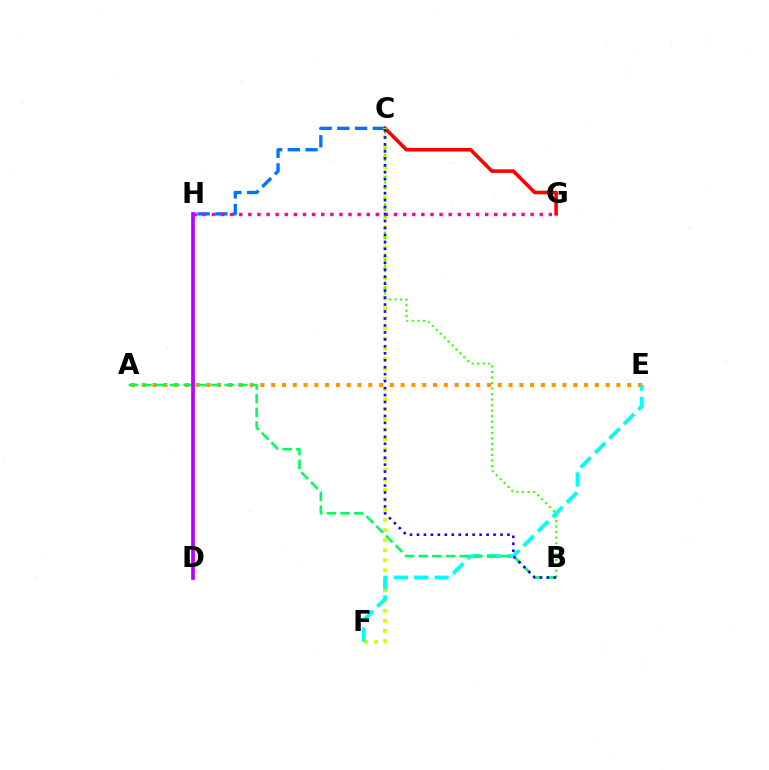{('C', 'H'): [{'color': '#0074ff', 'line_style': 'dashed', 'thickness': 2.41}], ('C', 'G'): [{'color': '#ff0000', 'line_style': 'solid', 'thickness': 2.59}], ('C', 'F'): [{'color': '#d1ff00', 'line_style': 'dotted', 'thickness': 2.74}], ('A', 'E'): [{'color': '#ff9400', 'line_style': 'dotted', 'thickness': 2.93}], ('E', 'F'): [{'color': '#00fff6', 'line_style': 'dashed', 'thickness': 2.77}], ('A', 'B'): [{'color': '#00ff5c', 'line_style': 'dashed', 'thickness': 1.86}], ('B', 'C'): [{'color': '#3dff00', 'line_style': 'dotted', 'thickness': 1.5}, {'color': '#2500ff', 'line_style': 'dotted', 'thickness': 1.89}], ('G', 'H'): [{'color': '#ff00ac', 'line_style': 'dotted', 'thickness': 2.47}], ('D', 'H'): [{'color': '#b900ff', 'line_style': 'solid', 'thickness': 2.67}]}